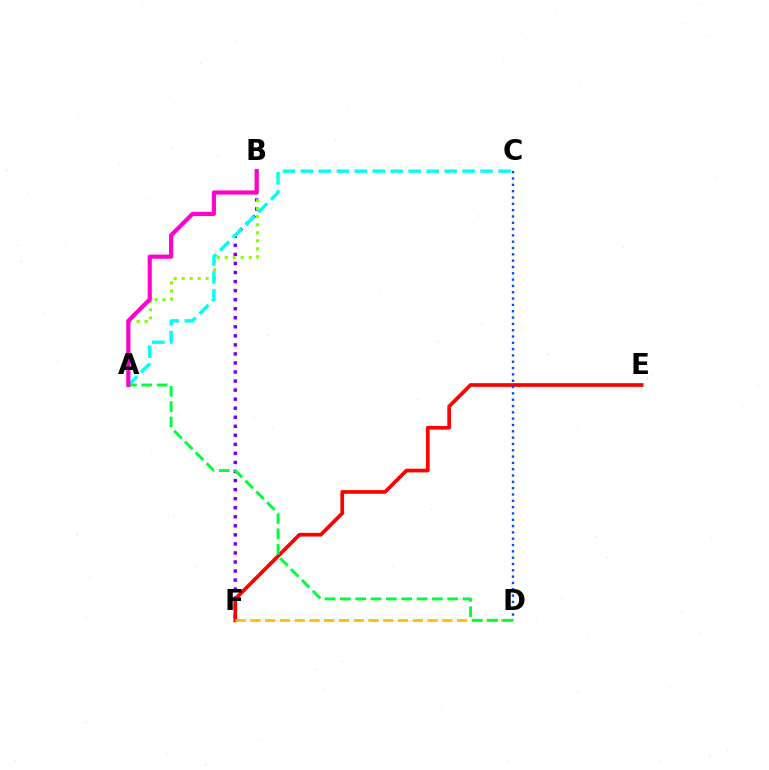{('B', 'F'): [{'color': '#7200ff', 'line_style': 'dotted', 'thickness': 2.46}], ('A', 'B'): [{'color': '#84ff00', 'line_style': 'dotted', 'thickness': 2.18}, {'color': '#ff00cf', 'line_style': 'solid', 'thickness': 2.99}], ('E', 'F'): [{'color': '#ff0000', 'line_style': 'solid', 'thickness': 2.66}], ('C', 'D'): [{'color': '#004bff', 'line_style': 'dotted', 'thickness': 1.72}], ('D', 'F'): [{'color': '#ffbd00', 'line_style': 'dashed', 'thickness': 2.01}], ('A', 'C'): [{'color': '#00fff6', 'line_style': 'dashed', 'thickness': 2.44}], ('A', 'D'): [{'color': '#00ff39', 'line_style': 'dashed', 'thickness': 2.08}]}